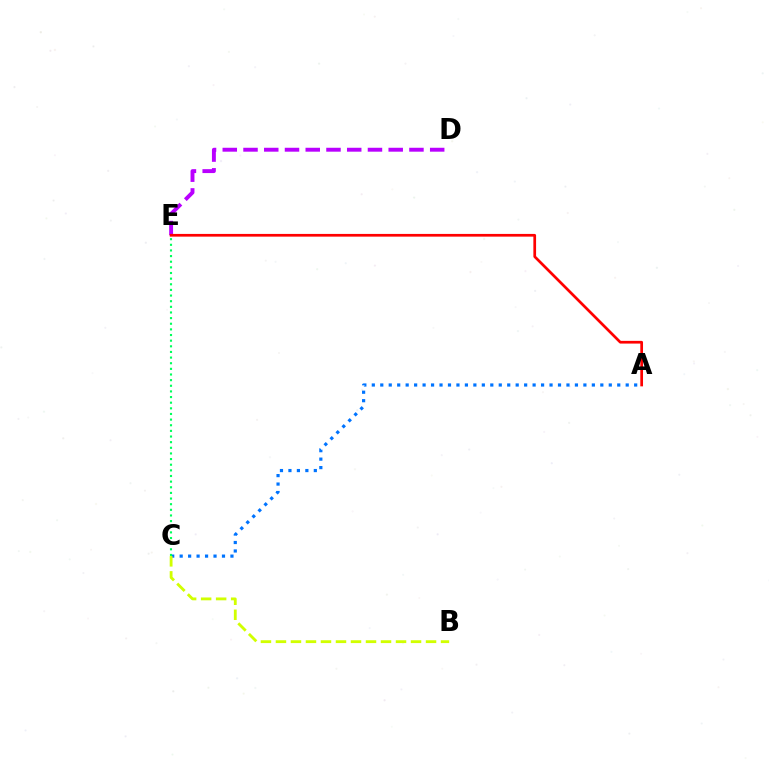{('A', 'C'): [{'color': '#0074ff', 'line_style': 'dotted', 'thickness': 2.3}], ('B', 'C'): [{'color': '#d1ff00', 'line_style': 'dashed', 'thickness': 2.04}], ('C', 'E'): [{'color': '#00ff5c', 'line_style': 'dotted', 'thickness': 1.53}], ('D', 'E'): [{'color': '#b900ff', 'line_style': 'dashed', 'thickness': 2.82}], ('A', 'E'): [{'color': '#ff0000', 'line_style': 'solid', 'thickness': 1.95}]}